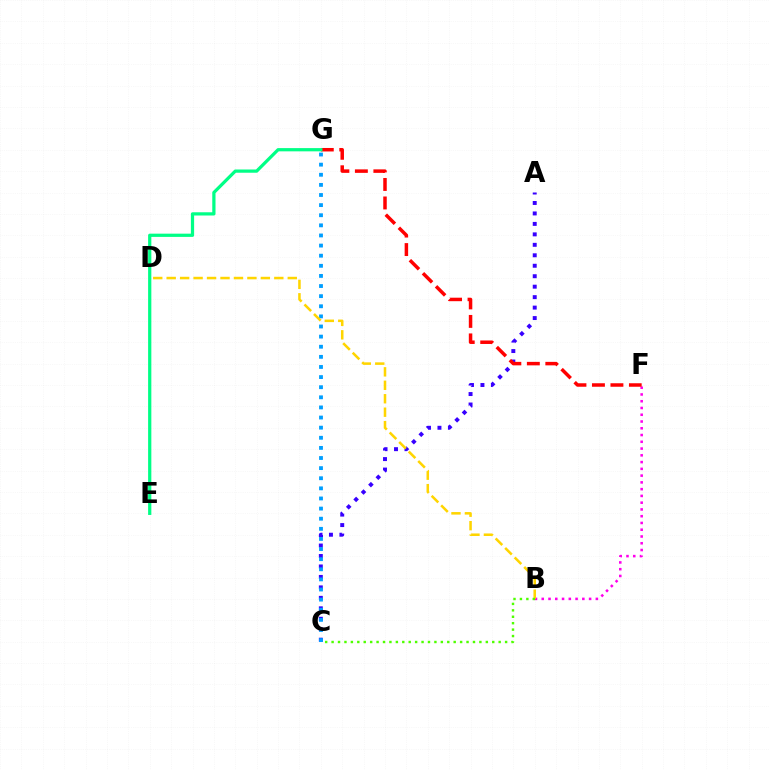{('A', 'C'): [{'color': '#3700ff', 'line_style': 'dotted', 'thickness': 2.84}], ('C', 'G'): [{'color': '#009eff', 'line_style': 'dotted', 'thickness': 2.75}], ('B', 'F'): [{'color': '#ff00ed', 'line_style': 'dotted', 'thickness': 1.84}], ('F', 'G'): [{'color': '#ff0000', 'line_style': 'dashed', 'thickness': 2.51}], ('B', 'D'): [{'color': '#ffd500', 'line_style': 'dashed', 'thickness': 1.83}], ('B', 'C'): [{'color': '#4fff00', 'line_style': 'dotted', 'thickness': 1.75}], ('E', 'G'): [{'color': '#00ff86', 'line_style': 'solid', 'thickness': 2.33}]}